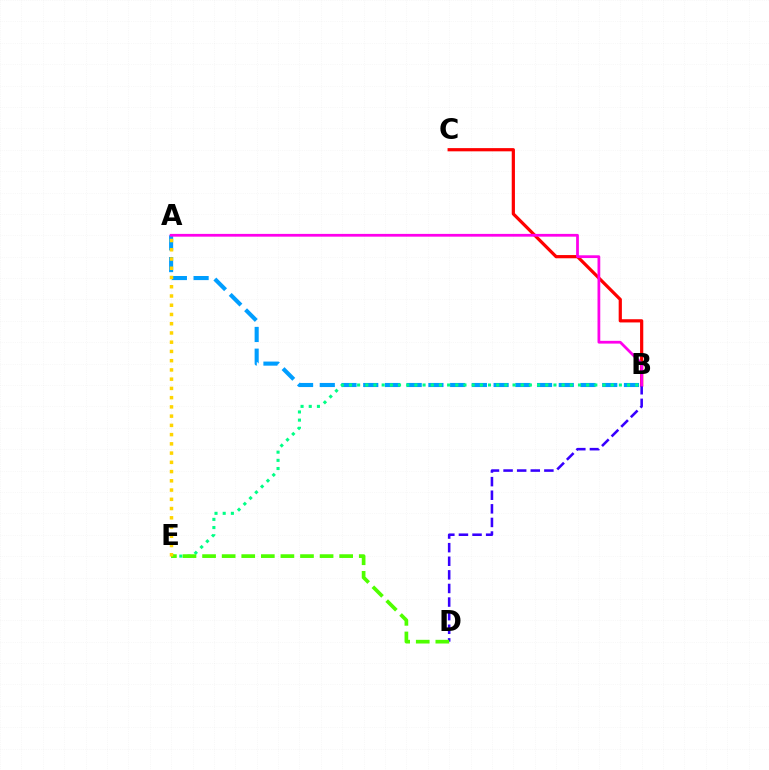{('B', 'C'): [{'color': '#ff0000', 'line_style': 'solid', 'thickness': 2.31}], ('A', 'B'): [{'color': '#009eff', 'line_style': 'dashed', 'thickness': 2.95}, {'color': '#ff00ed', 'line_style': 'solid', 'thickness': 1.99}], ('B', 'E'): [{'color': '#00ff86', 'line_style': 'dotted', 'thickness': 2.22}], ('B', 'D'): [{'color': '#3700ff', 'line_style': 'dashed', 'thickness': 1.85}], ('D', 'E'): [{'color': '#4fff00', 'line_style': 'dashed', 'thickness': 2.66}], ('A', 'E'): [{'color': '#ffd500', 'line_style': 'dotted', 'thickness': 2.51}]}